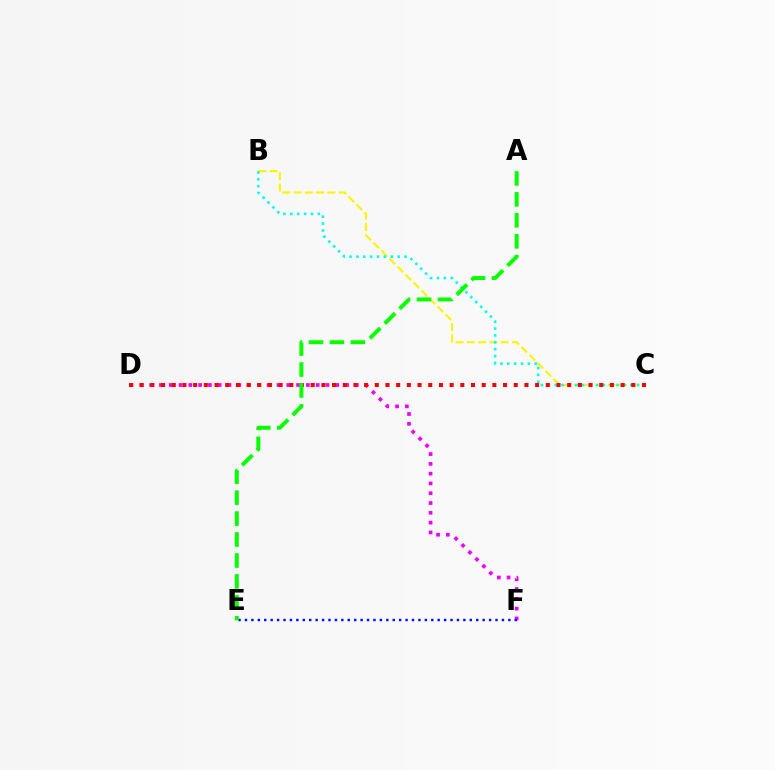{('B', 'C'): [{'color': '#fcf500', 'line_style': 'dashed', 'thickness': 1.54}, {'color': '#00fff6', 'line_style': 'dotted', 'thickness': 1.87}], ('D', 'F'): [{'color': '#ee00ff', 'line_style': 'dotted', 'thickness': 2.66}], ('E', 'F'): [{'color': '#0010ff', 'line_style': 'dotted', 'thickness': 1.75}], ('C', 'D'): [{'color': '#ff0000', 'line_style': 'dotted', 'thickness': 2.9}], ('A', 'E'): [{'color': '#08ff00', 'line_style': 'dashed', 'thickness': 2.85}]}